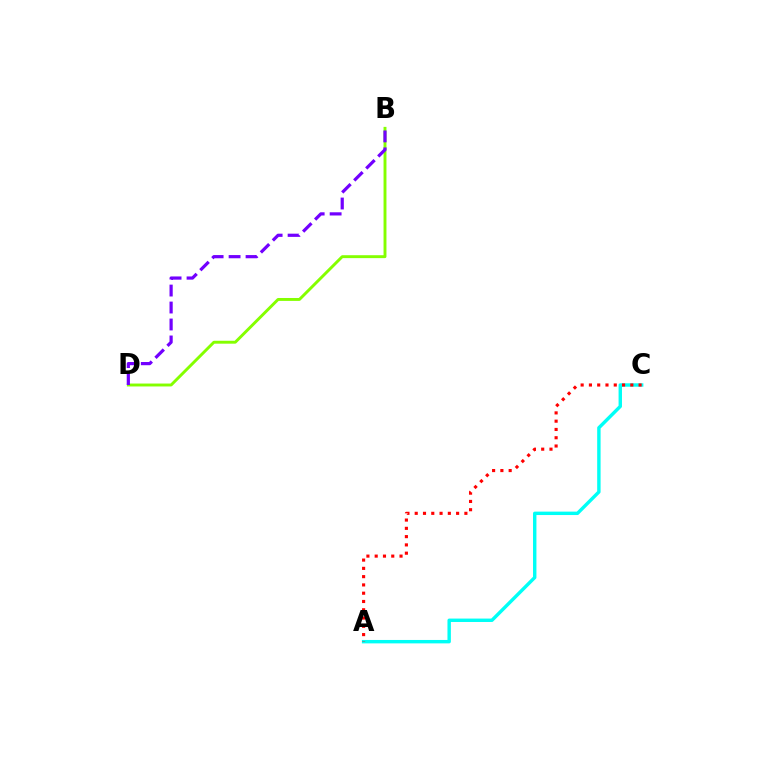{('B', 'D'): [{'color': '#84ff00', 'line_style': 'solid', 'thickness': 2.1}, {'color': '#7200ff', 'line_style': 'dashed', 'thickness': 2.3}], ('A', 'C'): [{'color': '#00fff6', 'line_style': 'solid', 'thickness': 2.46}, {'color': '#ff0000', 'line_style': 'dotted', 'thickness': 2.25}]}